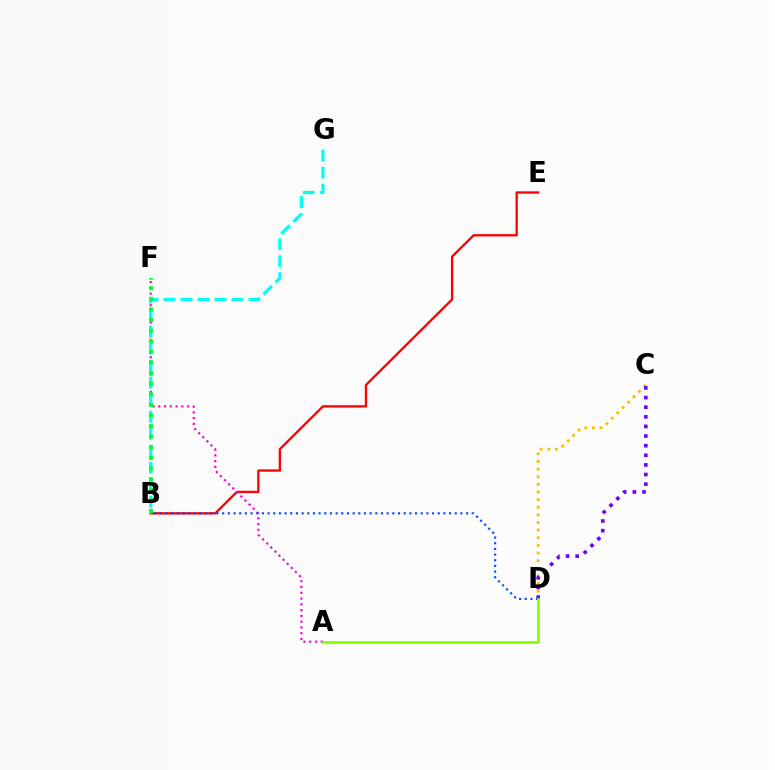{('B', 'E'): [{'color': '#ff0000', 'line_style': 'solid', 'thickness': 1.67}], ('C', 'D'): [{'color': '#ffbd00', 'line_style': 'dotted', 'thickness': 2.07}, {'color': '#7200ff', 'line_style': 'dotted', 'thickness': 2.61}], ('A', 'F'): [{'color': '#ff00cf', 'line_style': 'dotted', 'thickness': 1.57}], ('B', 'G'): [{'color': '#00fff6', 'line_style': 'dashed', 'thickness': 2.31}], ('B', 'F'): [{'color': '#00ff39', 'line_style': 'dotted', 'thickness': 2.88}], ('B', 'D'): [{'color': '#004bff', 'line_style': 'dotted', 'thickness': 1.54}], ('A', 'D'): [{'color': '#84ff00', 'line_style': 'solid', 'thickness': 1.98}]}